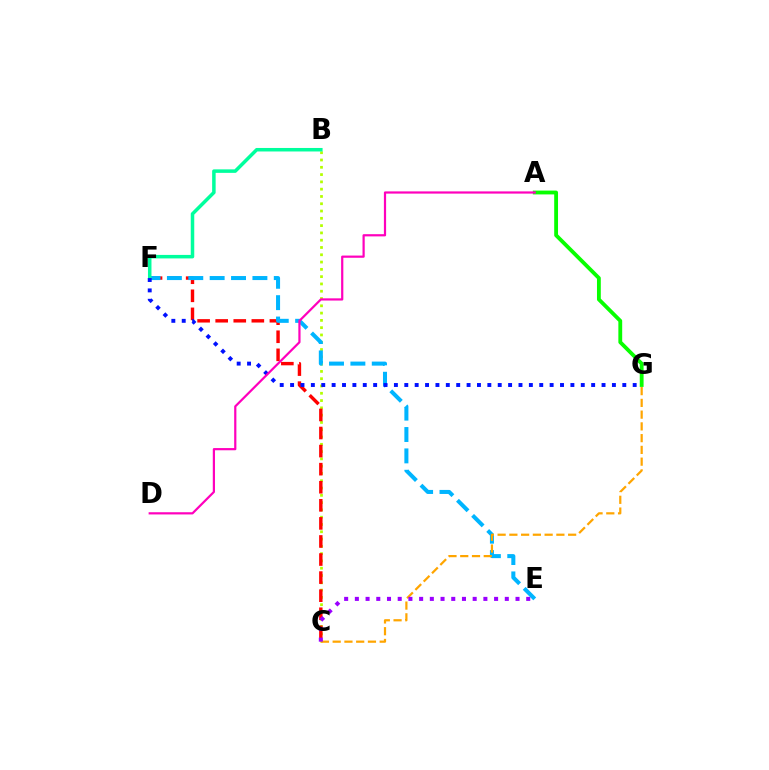{('B', 'C'): [{'color': '#b3ff00', 'line_style': 'dotted', 'thickness': 1.98}], ('C', 'F'): [{'color': '#ff0000', 'line_style': 'dashed', 'thickness': 2.46}], ('E', 'F'): [{'color': '#00b5ff', 'line_style': 'dashed', 'thickness': 2.9}], ('B', 'F'): [{'color': '#00ff9d', 'line_style': 'solid', 'thickness': 2.52}], ('F', 'G'): [{'color': '#0010ff', 'line_style': 'dotted', 'thickness': 2.82}], ('C', 'G'): [{'color': '#ffa500', 'line_style': 'dashed', 'thickness': 1.6}], ('A', 'G'): [{'color': '#08ff00', 'line_style': 'solid', 'thickness': 2.76}], ('A', 'D'): [{'color': '#ff00bd', 'line_style': 'solid', 'thickness': 1.59}], ('C', 'E'): [{'color': '#9b00ff', 'line_style': 'dotted', 'thickness': 2.91}]}